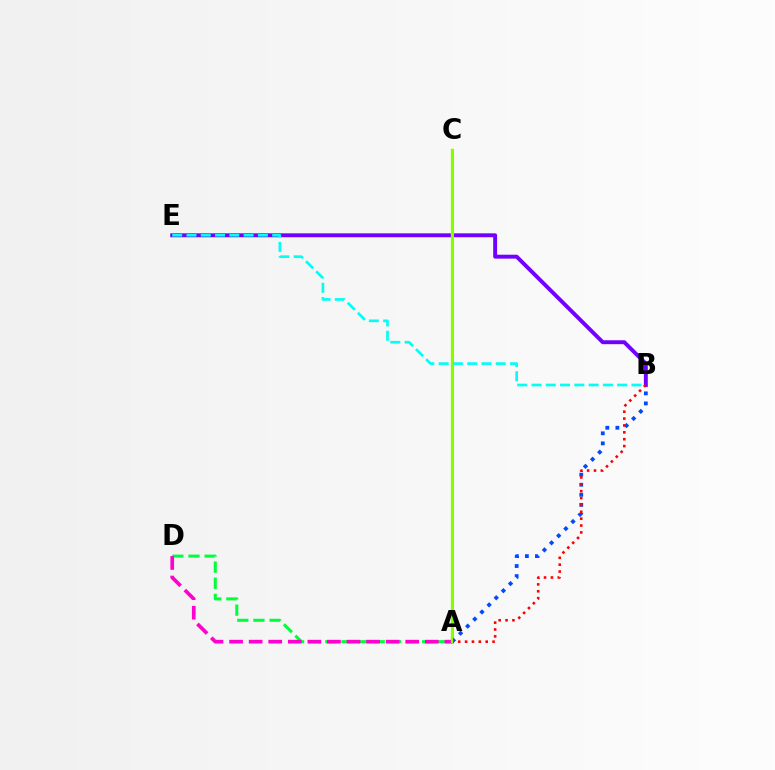{('B', 'E'): [{'color': '#7200ff', 'line_style': 'solid', 'thickness': 2.82}, {'color': '#00fff6', 'line_style': 'dashed', 'thickness': 1.94}], ('A', 'D'): [{'color': '#00ff39', 'line_style': 'dashed', 'thickness': 2.19}, {'color': '#ff00cf', 'line_style': 'dashed', 'thickness': 2.66}], ('A', 'C'): [{'color': '#ffbd00', 'line_style': 'solid', 'thickness': 2.19}, {'color': '#84ff00', 'line_style': 'solid', 'thickness': 1.64}], ('A', 'B'): [{'color': '#004bff', 'line_style': 'dotted', 'thickness': 2.73}, {'color': '#ff0000', 'line_style': 'dotted', 'thickness': 1.87}]}